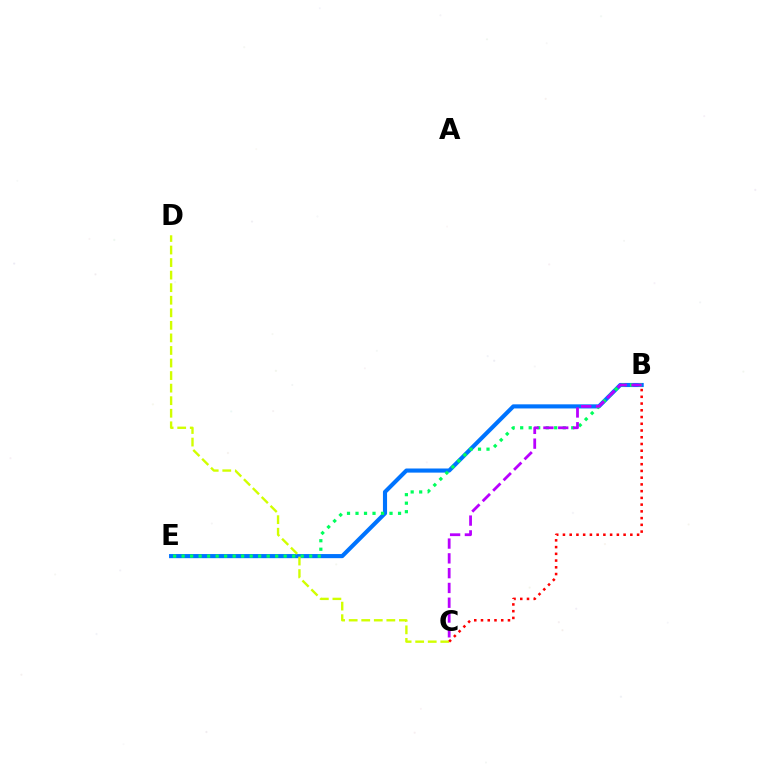{('B', 'E'): [{'color': '#0074ff', 'line_style': 'solid', 'thickness': 2.96}, {'color': '#00ff5c', 'line_style': 'dotted', 'thickness': 2.31}], ('C', 'D'): [{'color': '#d1ff00', 'line_style': 'dashed', 'thickness': 1.71}], ('B', 'C'): [{'color': '#ff0000', 'line_style': 'dotted', 'thickness': 1.83}, {'color': '#b900ff', 'line_style': 'dashed', 'thickness': 2.01}]}